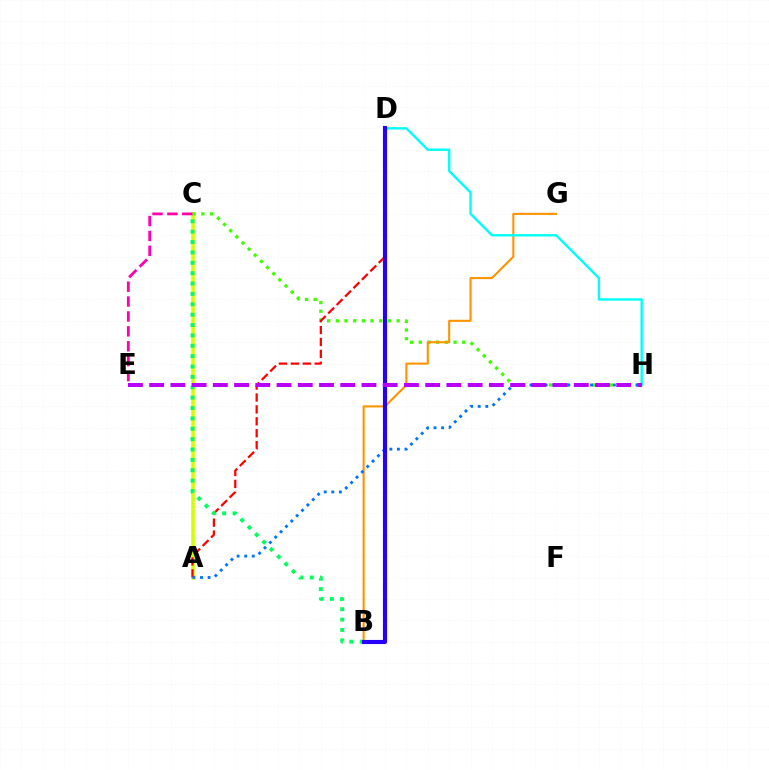{('A', 'C'): [{'color': '#d1ff00', 'line_style': 'solid', 'thickness': 2.54}], ('C', 'H'): [{'color': '#3dff00', 'line_style': 'dotted', 'thickness': 2.36}], ('B', 'G'): [{'color': '#ff9400', 'line_style': 'solid', 'thickness': 1.52}], ('A', 'D'): [{'color': '#ff0000', 'line_style': 'dashed', 'thickness': 1.62}], ('D', 'H'): [{'color': '#00fff6', 'line_style': 'solid', 'thickness': 1.71}], ('A', 'H'): [{'color': '#0074ff', 'line_style': 'dotted', 'thickness': 2.06}], ('C', 'E'): [{'color': '#ff00ac', 'line_style': 'dashed', 'thickness': 2.02}], ('B', 'C'): [{'color': '#00ff5c', 'line_style': 'dotted', 'thickness': 2.82}], ('B', 'D'): [{'color': '#2500ff', 'line_style': 'solid', 'thickness': 2.98}], ('E', 'H'): [{'color': '#b900ff', 'line_style': 'dashed', 'thickness': 2.88}]}